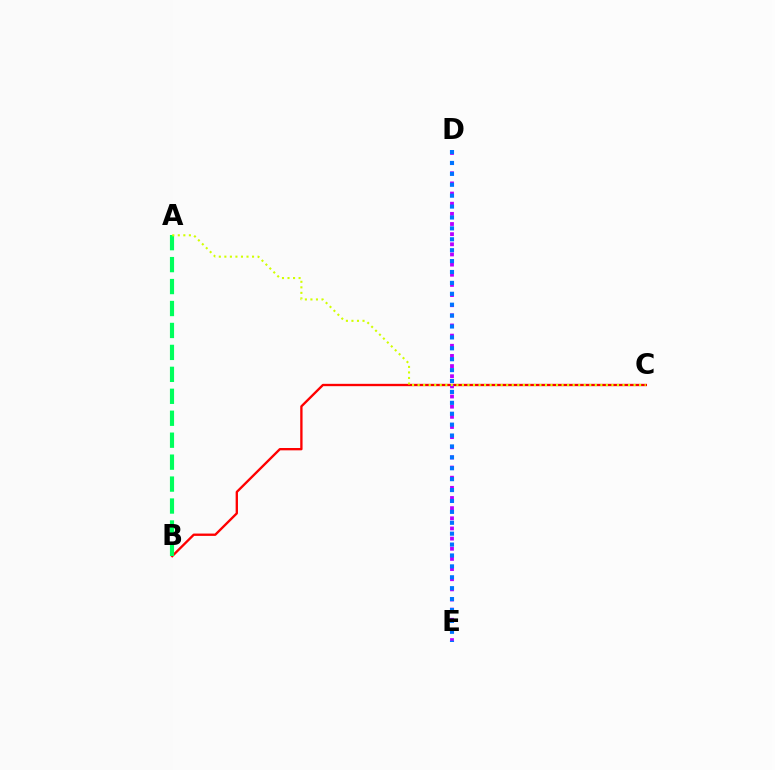{('B', 'C'): [{'color': '#ff0000', 'line_style': 'solid', 'thickness': 1.68}], ('D', 'E'): [{'color': '#b900ff', 'line_style': 'dotted', 'thickness': 2.76}, {'color': '#0074ff', 'line_style': 'dotted', 'thickness': 2.96}], ('A', 'B'): [{'color': '#00ff5c', 'line_style': 'dashed', 'thickness': 2.98}], ('A', 'C'): [{'color': '#d1ff00', 'line_style': 'dotted', 'thickness': 1.5}]}